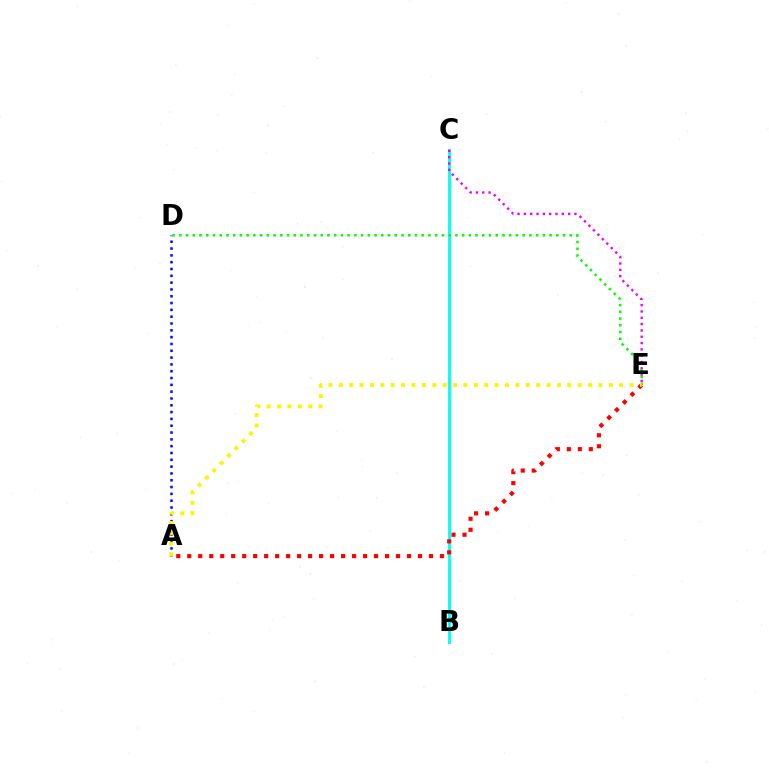{('A', 'D'): [{'color': '#0010ff', 'line_style': 'dotted', 'thickness': 1.85}], ('B', 'C'): [{'color': '#00fff6', 'line_style': 'solid', 'thickness': 2.07}], ('C', 'E'): [{'color': '#ee00ff', 'line_style': 'dotted', 'thickness': 1.72}], ('D', 'E'): [{'color': '#08ff00', 'line_style': 'dotted', 'thickness': 1.83}], ('A', 'E'): [{'color': '#ff0000', 'line_style': 'dotted', 'thickness': 2.99}, {'color': '#fcf500', 'line_style': 'dotted', 'thickness': 2.82}]}